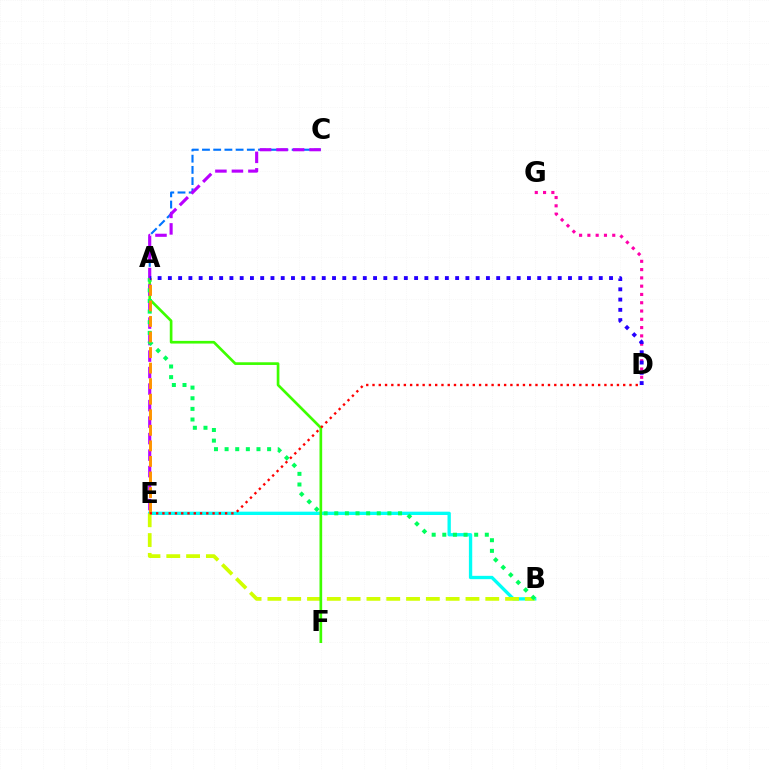{('A', 'C'): [{'color': '#0074ff', 'line_style': 'dashed', 'thickness': 1.52}], ('B', 'E'): [{'color': '#00fff6', 'line_style': 'solid', 'thickness': 2.4}, {'color': '#d1ff00', 'line_style': 'dashed', 'thickness': 2.69}], ('A', 'F'): [{'color': '#3dff00', 'line_style': 'solid', 'thickness': 1.93}], ('C', 'E'): [{'color': '#b900ff', 'line_style': 'dashed', 'thickness': 2.24}], ('A', 'B'): [{'color': '#00ff5c', 'line_style': 'dotted', 'thickness': 2.89}], ('A', 'E'): [{'color': '#ff9400', 'line_style': 'dashed', 'thickness': 2.11}], ('D', 'E'): [{'color': '#ff0000', 'line_style': 'dotted', 'thickness': 1.7}], ('D', 'G'): [{'color': '#ff00ac', 'line_style': 'dotted', 'thickness': 2.25}], ('A', 'D'): [{'color': '#2500ff', 'line_style': 'dotted', 'thickness': 2.79}]}